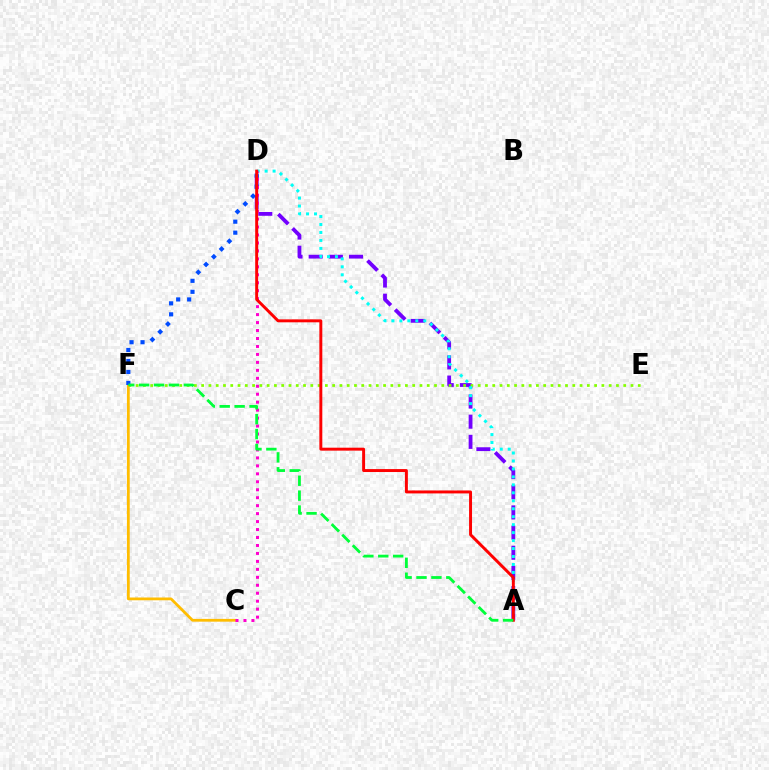{('A', 'D'): [{'color': '#7200ff', 'line_style': 'dashed', 'thickness': 2.74}, {'color': '#00fff6', 'line_style': 'dotted', 'thickness': 2.16}, {'color': '#ff0000', 'line_style': 'solid', 'thickness': 2.12}], ('E', 'F'): [{'color': '#84ff00', 'line_style': 'dotted', 'thickness': 1.98}], ('C', 'F'): [{'color': '#ffbd00', 'line_style': 'solid', 'thickness': 2.0}], ('D', 'F'): [{'color': '#004bff', 'line_style': 'dotted', 'thickness': 2.98}], ('C', 'D'): [{'color': '#ff00cf', 'line_style': 'dotted', 'thickness': 2.16}], ('A', 'F'): [{'color': '#00ff39', 'line_style': 'dashed', 'thickness': 2.02}]}